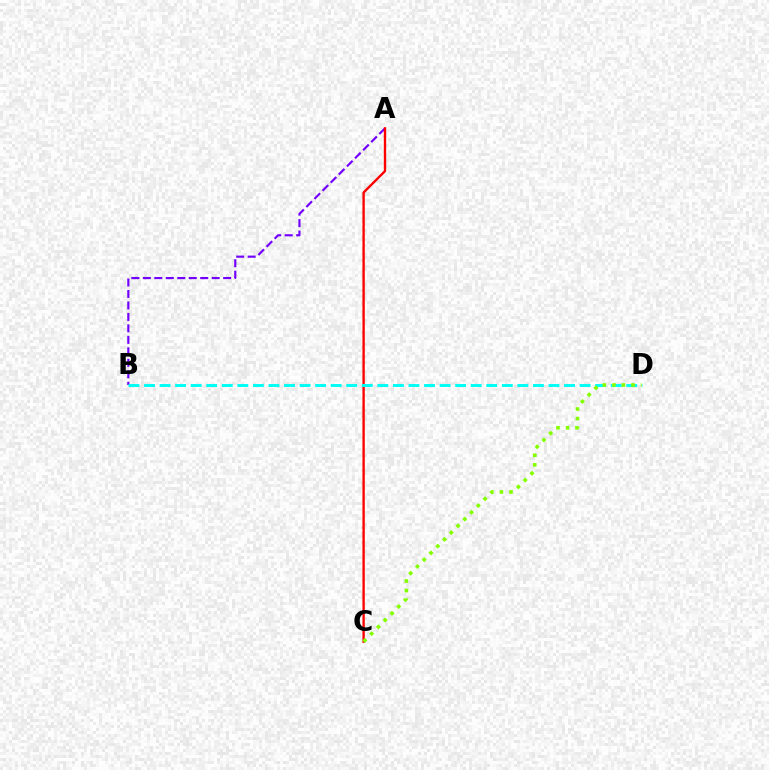{('A', 'B'): [{'color': '#7200ff', 'line_style': 'dashed', 'thickness': 1.56}], ('A', 'C'): [{'color': '#ff0000', 'line_style': 'solid', 'thickness': 1.7}], ('B', 'D'): [{'color': '#00fff6', 'line_style': 'dashed', 'thickness': 2.11}], ('C', 'D'): [{'color': '#84ff00', 'line_style': 'dotted', 'thickness': 2.6}]}